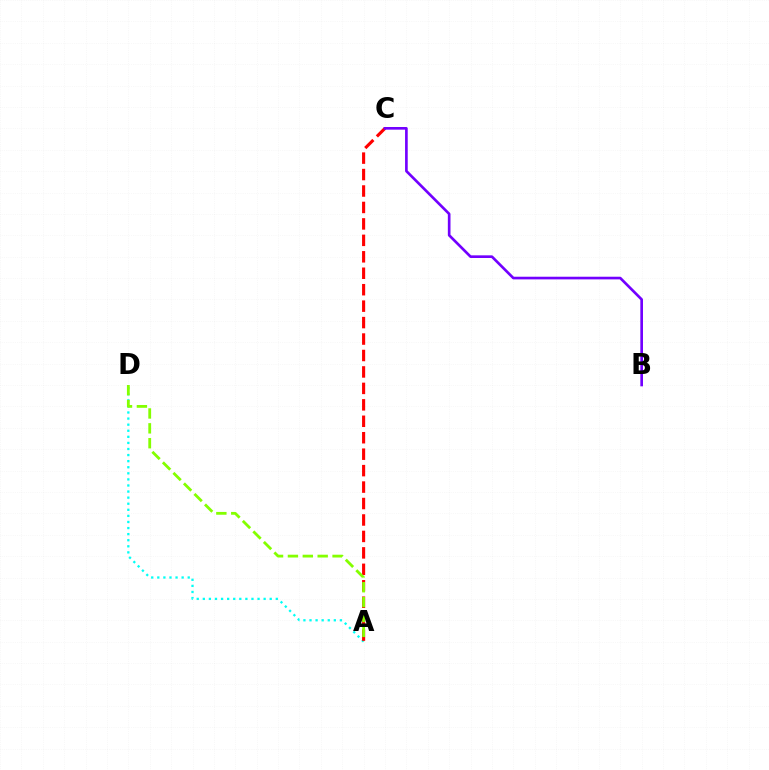{('A', 'D'): [{'color': '#00fff6', 'line_style': 'dotted', 'thickness': 1.65}, {'color': '#84ff00', 'line_style': 'dashed', 'thickness': 2.02}], ('A', 'C'): [{'color': '#ff0000', 'line_style': 'dashed', 'thickness': 2.23}], ('B', 'C'): [{'color': '#7200ff', 'line_style': 'solid', 'thickness': 1.91}]}